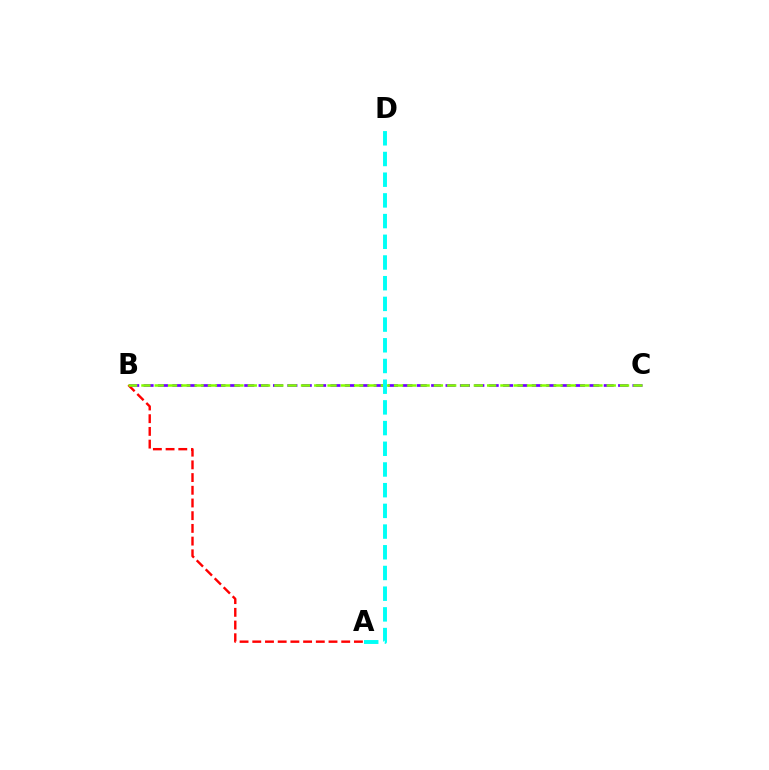{('B', 'C'): [{'color': '#7200ff', 'line_style': 'dashed', 'thickness': 1.95}, {'color': '#84ff00', 'line_style': 'dashed', 'thickness': 1.81}], ('A', 'B'): [{'color': '#ff0000', 'line_style': 'dashed', 'thickness': 1.73}], ('A', 'D'): [{'color': '#00fff6', 'line_style': 'dashed', 'thickness': 2.81}]}